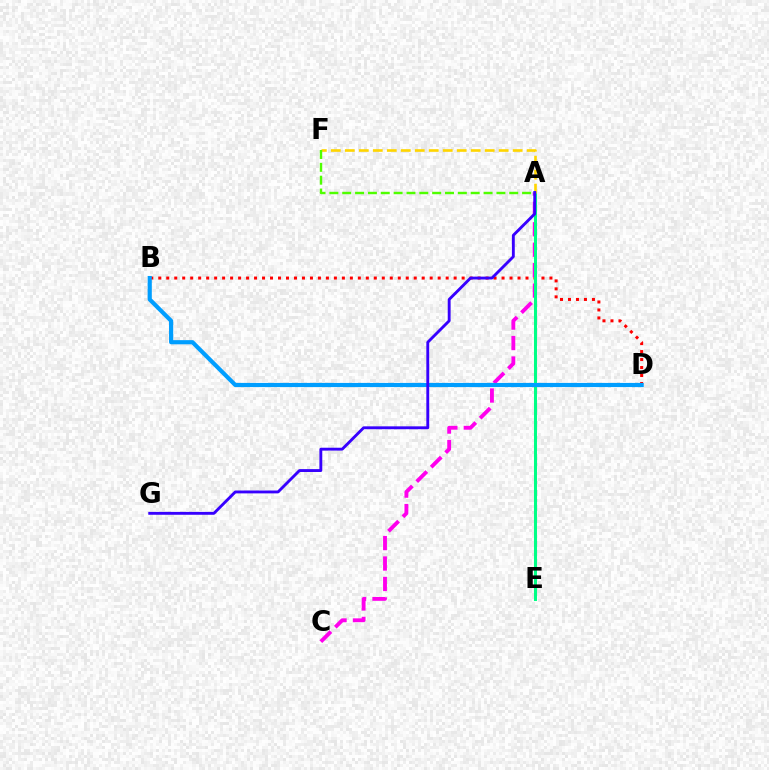{('B', 'D'): [{'color': '#ff0000', 'line_style': 'dotted', 'thickness': 2.17}, {'color': '#009eff', 'line_style': 'solid', 'thickness': 2.99}], ('A', 'C'): [{'color': '#ff00ed', 'line_style': 'dashed', 'thickness': 2.78}], ('A', 'E'): [{'color': '#00ff86', 'line_style': 'solid', 'thickness': 2.19}], ('A', 'F'): [{'color': '#ffd500', 'line_style': 'dashed', 'thickness': 1.9}, {'color': '#4fff00', 'line_style': 'dashed', 'thickness': 1.75}], ('A', 'G'): [{'color': '#3700ff', 'line_style': 'solid', 'thickness': 2.07}]}